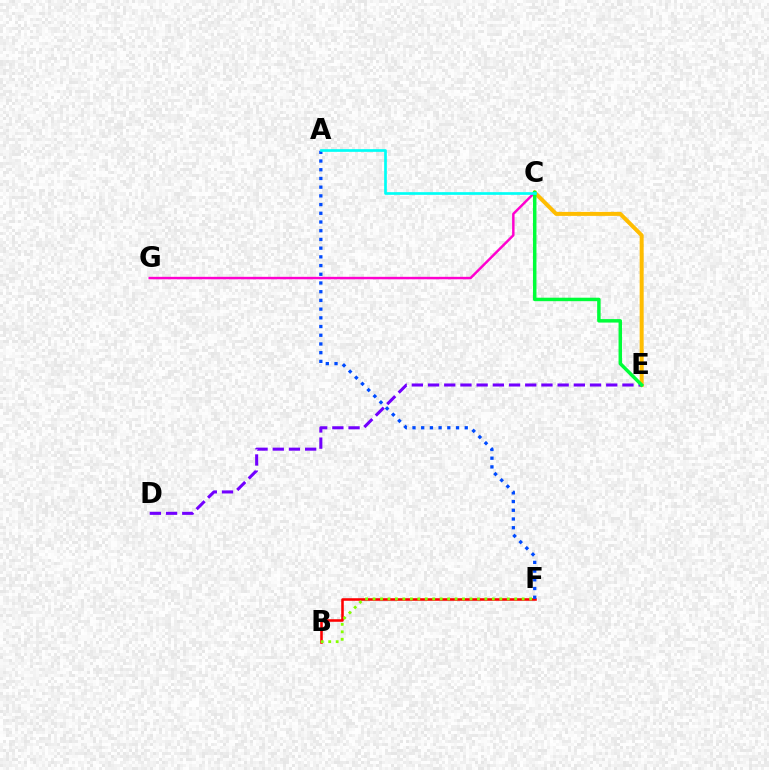{('C', 'E'): [{'color': '#ffbd00', 'line_style': 'solid', 'thickness': 2.88}, {'color': '#00ff39', 'line_style': 'solid', 'thickness': 2.5}], ('C', 'G'): [{'color': '#ff00cf', 'line_style': 'solid', 'thickness': 1.77}], ('D', 'E'): [{'color': '#7200ff', 'line_style': 'dashed', 'thickness': 2.2}], ('B', 'F'): [{'color': '#ff0000', 'line_style': 'solid', 'thickness': 1.85}, {'color': '#84ff00', 'line_style': 'dotted', 'thickness': 2.03}], ('A', 'F'): [{'color': '#004bff', 'line_style': 'dotted', 'thickness': 2.37}], ('A', 'C'): [{'color': '#00fff6', 'line_style': 'solid', 'thickness': 1.94}]}